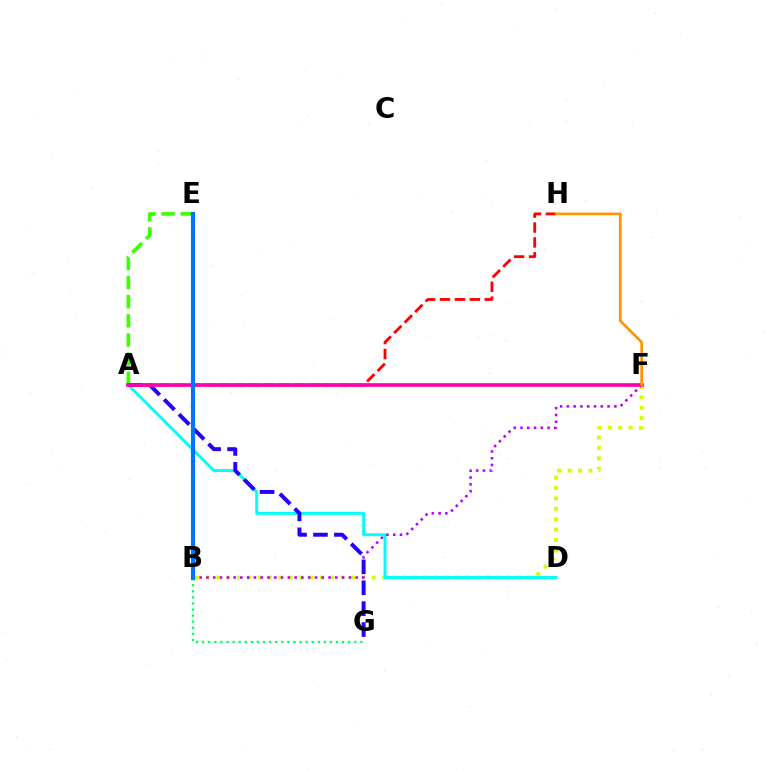{('A', 'H'): [{'color': '#ff0000', 'line_style': 'dashed', 'thickness': 2.03}], ('A', 'E'): [{'color': '#3dff00', 'line_style': 'dashed', 'thickness': 2.6}], ('B', 'F'): [{'color': '#d1ff00', 'line_style': 'dotted', 'thickness': 2.82}, {'color': '#b900ff', 'line_style': 'dotted', 'thickness': 1.84}], ('A', 'D'): [{'color': '#00fff6', 'line_style': 'solid', 'thickness': 2.11}], ('B', 'G'): [{'color': '#00ff5c', 'line_style': 'dotted', 'thickness': 1.65}], ('A', 'G'): [{'color': '#2500ff', 'line_style': 'dashed', 'thickness': 2.84}], ('A', 'F'): [{'color': '#ff00ac', 'line_style': 'solid', 'thickness': 2.63}], ('B', 'E'): [{'color': '#0074ff', 'line_style': 'solid', 'thickness': 2.98}], ('F', 'H'): [{'color': '#ff9400', 'line_style': 'solid', 'thickness': 1.93}]}